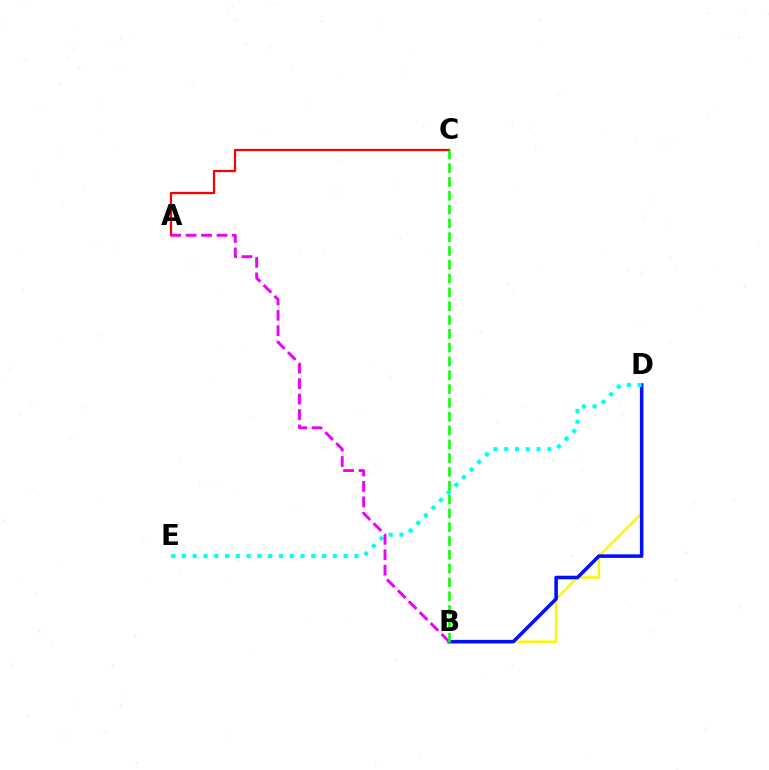{('A', 'C'): [{'color': '#ff0000', 'line_style': 'solid', 'thickness': 1.62}], ('B', 'D'): [{'color': '#fcf500', 'line_style': 'solid', 'thickness': 1.8}, {'color': '#0010ff', 'line_style': 'solid', 'thickness': 2.56}], ('D', 'E'): [{'color': '#00fff6', 'line_style': 'dotted', 'thickness': 2.93}], ('A', 'B'): [{'color': '#ee00ff', 'line_style': 'dashed', 'thickness': 2.1}], ('B', 'C'): [{'color': '#08ff00', 'line_style': 'dashed', 'thickness': 1.88}]}